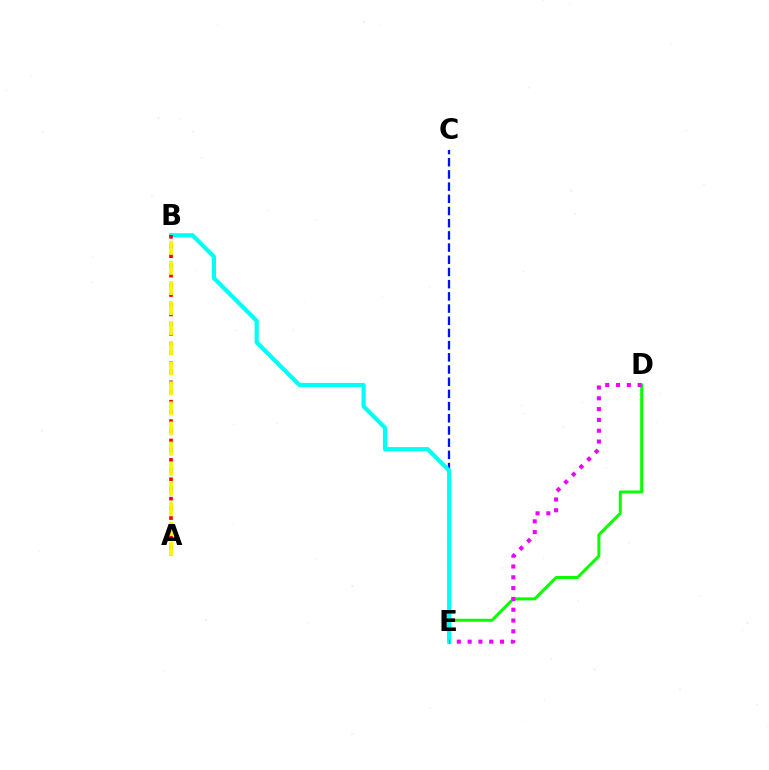{('C', 'E'): [{'color': '#0010ff', 'line_style': 'dashed', 'thickness': 1.66}], ('D', 'E'): [{'color': '#08ff00', 'line_style': 'solid', 'thickness': 2.15}, {'color': '#ee00ff', 'line_style': 'dotted', 'thickness': 2.94}], ('B', 'E'): [{'color': '#00fff6', 'line_style': 'solid', 'thickness': 3.0}], ('A', 'B'): [{'color': '#ff0000', 'line_style': 'dotted', 'thickness': 2.63}, {'color': '#fcf500', 'line_style': 'dashed', 'thickness': 2.73}]}